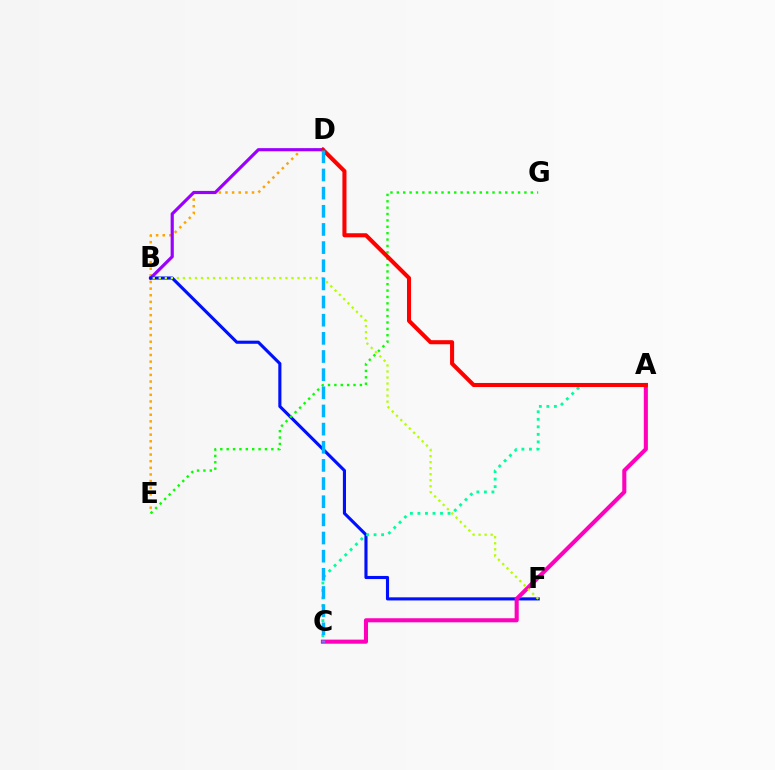{('D', 'E'): [{'color': '#ffa500', 'line_style': 'dotted', 'thickness': 1.8}], ('B', 'D'): [{'color': '#9b00ff', 'line_style': 'solid', 'thickness': 2.28}], ('B', 'F'): [{'color': '#0010ff', 'line_style': 'solid', 'thickness': 2.24}, {'color': '#b3ff00', 'line_style': 'dotted', 'thickness': 1.64}], ('A', 'C'): [{'color': '#00ff9d', 'line_style': 'dotted', 'thickness': 2.04}, {'color': '#ff00bd', 'line_style': 'solid', 'thickness': 2.94}], ('E', 'G'): [{'color': '#08ff00', 'line_style': 'dotted', 'thickness': 1.73}], ('A', 'D'): [{'color': '#ff0000', 'line_style': 'solid', 'thickness': 2.93}], ('C', 'D'): [{'color': '#00b5ff', 'line_style': 'dashed', 'thickness': 2.47}]}